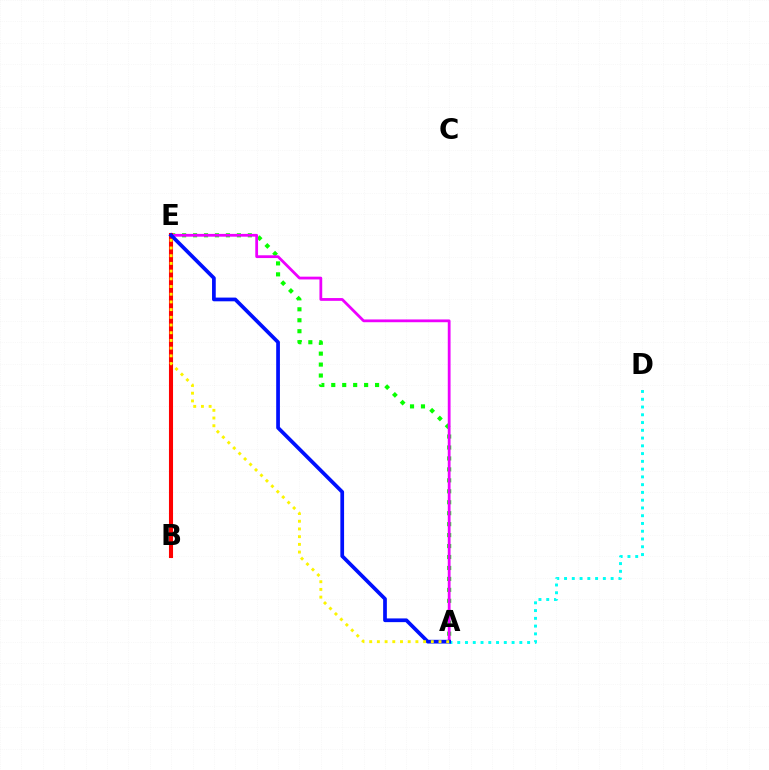{('A', 'D'): [{'color': '#00fff6', 'line_style': 'dotted', 'thickness': 2.11}], ('A', 'E'): [{'color': '#08ff00', 'line_style': 'dotted', 'thickness': 2.98}, {'color': '#ee00ff', 'line_style': 'solid', 'thickness': 2.0}, {'color': '#0010ff', 'line_style': 'solid', 'thickness': 2.68}, {'color': '#fcf500', 'line_style': 'dotted', 'thickness': 2.09}], ('B', 'E'): [{'color': '#ff0000', 'line_style': 'solid', 'thickness': 2.93}]}